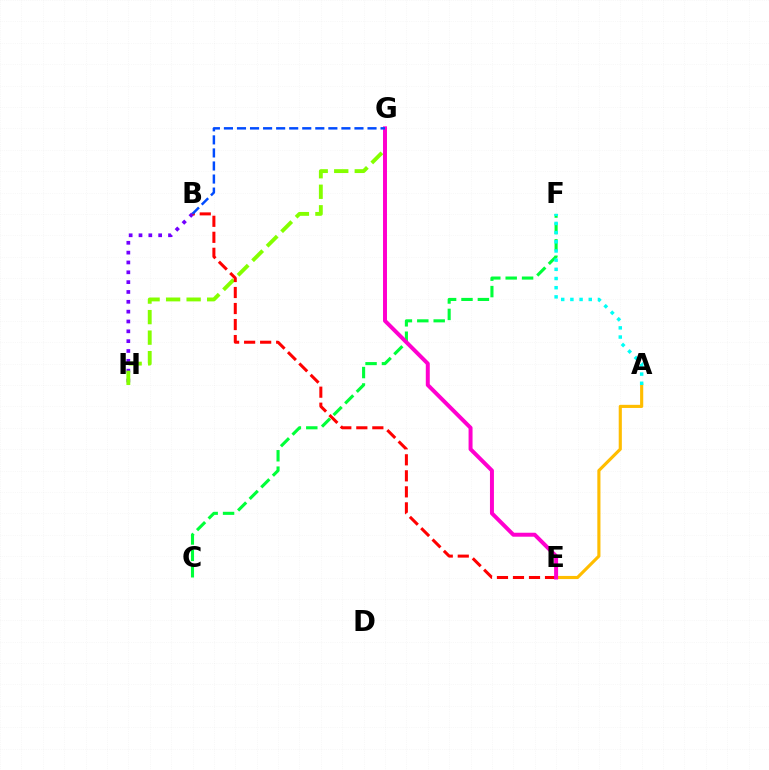{('B', 'H'): [{'color': '#7200ff', 'line_style': 'dotted', 'thickness': 2.67}], ('A', 'E'): [{'color': '#ffbd00', 'line_style': 'solid', 'thickness': 2.25}], ('C', 'F'): [{'color': '#00ff39', 'line_style': 'dashed', 'thickness': 2.23}], ('A', 'F'): [{'color': '#00fff6', 'line_style': 'dotted', 'thickness': 2.49}], ('G', 'H'): [{'color': '#84ff00', 'line_style': 'dashed', 'thickness': 2.79}], ('B', 'E'): [{'color': '#ff0000', 'line_style': 'dashed', 'thickness': 2.18}], ('E', 'G'): [{'color': '#ff00cf', 'line_style': 'solid', 'thickness': 2.86}], ('B', 'G'): [{'color': '#004bff', 'line_style': 'dashed', 'thickness': 1.77}]}